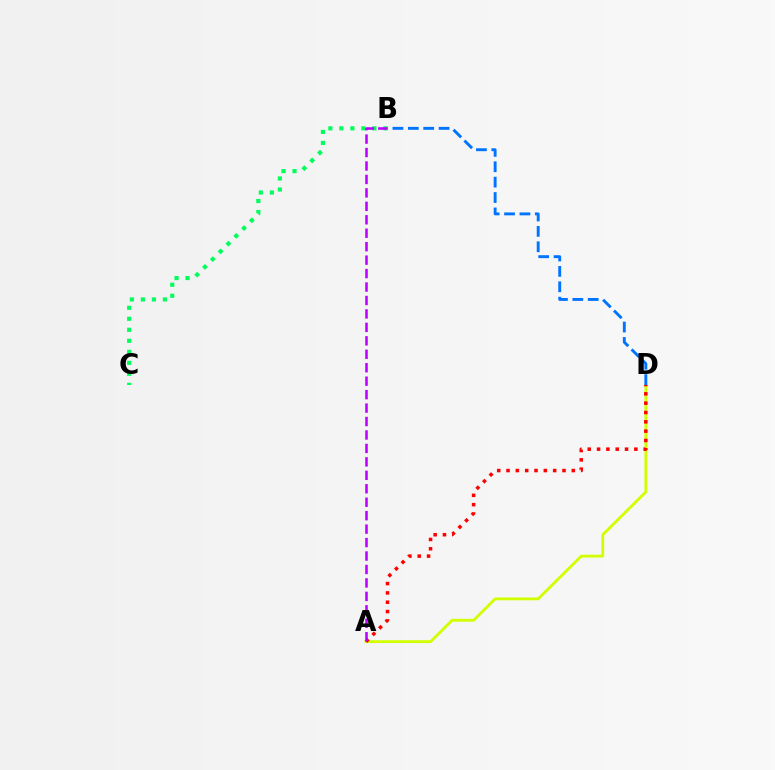{('B', 'C'): [{'color': '#00ff5c', 'line_style': 'dotted', 'thickness': 2.99}], ('A', 'D'): [{'color': '#d1ff00', 'line_style': 'solid', 'thickness': 2.02}, {'color': '#ff0000', 'line_style': 'dotted', 'thickness': 2.53}], ('B', 'D'): [{'color': '#0074ff', 'line_style': 'dashed', 'thickness': 2.09}], ('A', 'B'): [{'color': '#b900ff', 'line_style': 'dashed', 'thickness': 1.83}]}